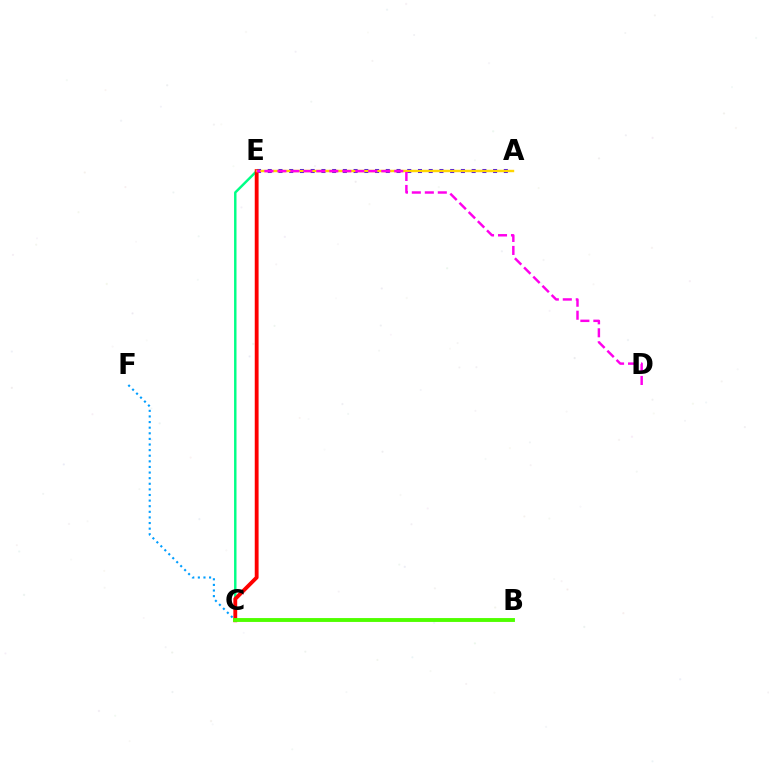{('A', 'E'): [{'color': '#3700ff', 'line_style': 'dotted', 'thickness': 2.92}, {'color': '#ffd500', 'line_style': 'solid', 'thickness': 1.74}], ('C', 'E'): [{'color': '#00ff86', 'line_style': 'solid', 'thickness': 1.76}, {'color': '#ff0000', 'line_style': 'solid', 'thickness': 2.76}], ('C', 'F'): [{'color': '#009eff', 'line_style': 'dotted', 'thickness': 1.52}], ('D', 'E'): [{'color': '#ff00ed', 'line_style': 'dashed', 'thickness': 1.76}], ('B', 'C'): [{'color': '#4fff00', 'line_style': 'solid', 'thickness': 2.8}]}